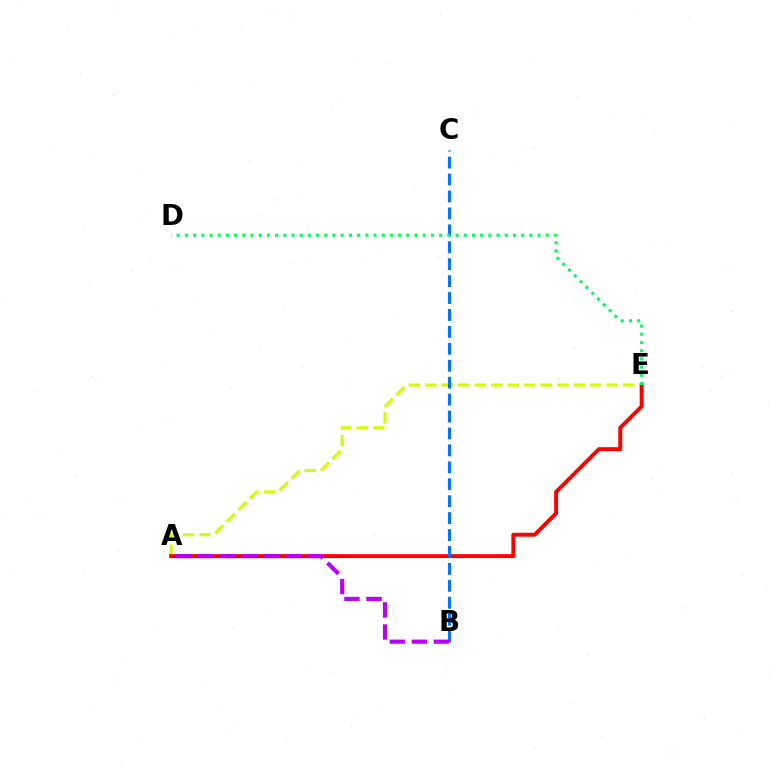{('A', 'E'): [{'color': '#d1ff00', 'line_style': 'dashed', 'thickness': 2.24}, {'color': '#ff0000', 'line_style': 'solid', 'thickness': 2.84}], ('B', 'C'): [{'color': '#0074ff', 'line_style': 'dashed', 'thickness': 2.3}], ('A', 'B'): [{'color': '#b900ff', 'line_style': 'dashed', 'thickness': 3.0}], ('D', 'E'): [{'color': '#00ff5c', 'line_style': 'dotted', 'thickness': 2.23}]}